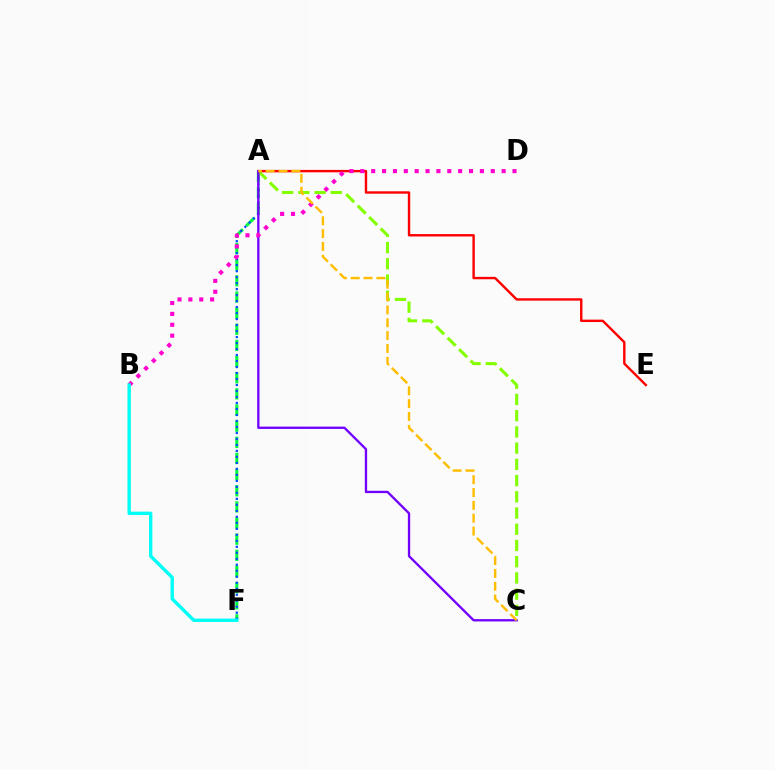{('A', 'F'): [{'color': '#00ff39', 'line_style': 'dashed', 'thickness': 2.19}, {'color': '#004bff', 'line_style': 'dotted', 'thickness': 1.63}], ('A', 'C'): [{'color': '#84ff00', 'line_style': 'dashed', 'thickness': 2.2}, {'color': '#7200ff', 'line_style': 'solid', 'thickness': 1.68}, {'color': '#ffbd00', 'line_style': 'dashed', 'thickness': 1.74}], ('A', 'E'): [{'color': '#ff0000', 'line_style': 'solid', 'thickness': 1.73}], ('B', 'D'): [{'color': '#ff00cf', 'line_style': 'dotted', 'thickness': 2.95}], ('B', 'F'): [{'color': '#00fff6', 'line_style': 'solid', 'thickness': 2.43}]}